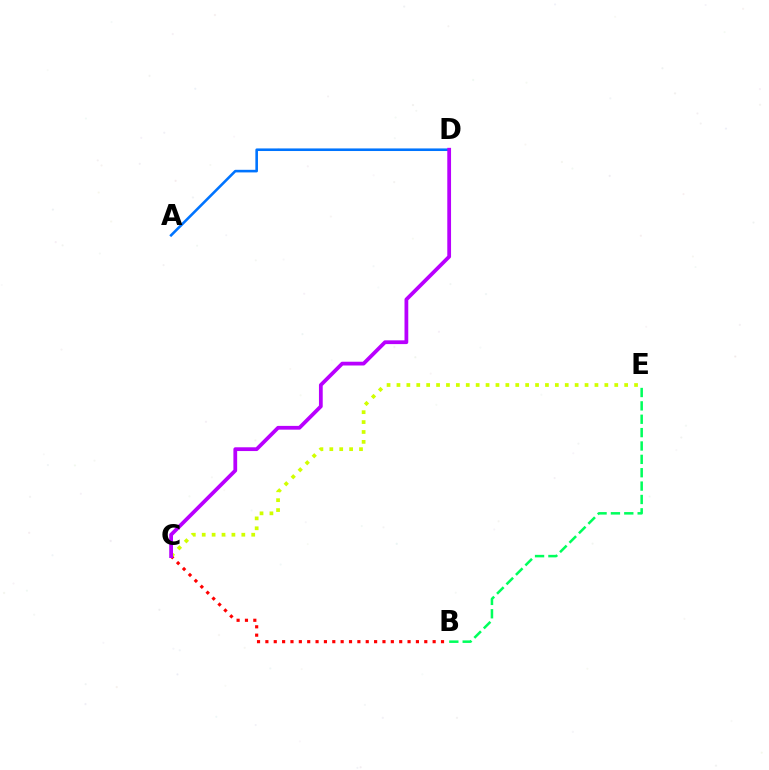{('A', 'D'): [{'color': '#0074ff', 'line_style': 'solid', 'thickness': 1.87}], ('B', 'C'): [{'color': '#ff0000', 'line_style': 'dotted', 'thickness': 2.27}], ('B', 'E'): [{'color': '#00ff5c', 'line_style': 'dashed', 'thickness': 1.82}], ('C', 'E'): [{'color': '#d1ff00', 'line_style': 'dotted', 'thickness': 2.69}], ('C', 'D'): [{'color': '#b900ff', 'line_style': 'solid', 'thickness': 2.71}]}